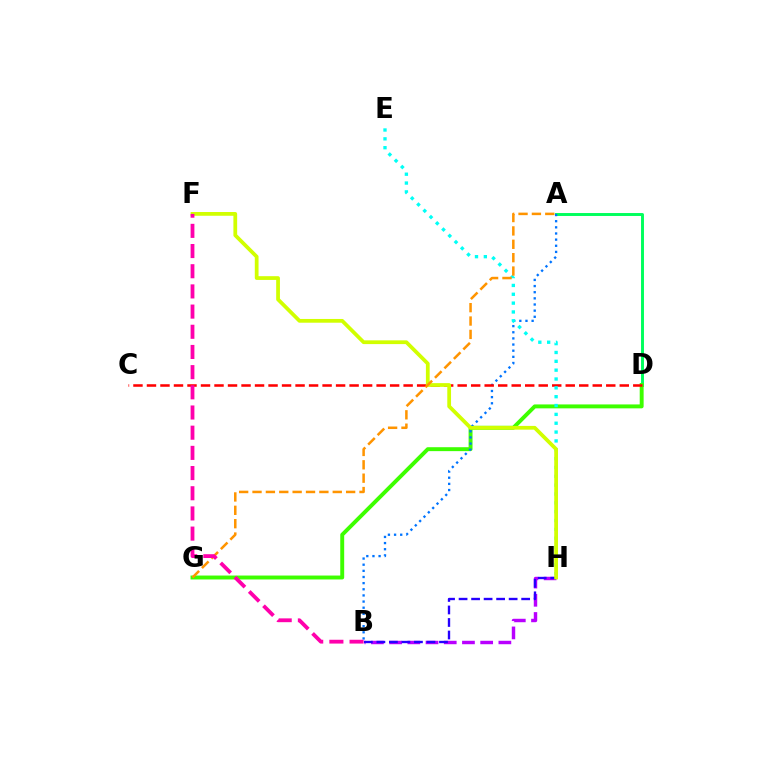{('A', 'D'): [{'color': '#00ff5c', 'line_style': 'solid', 'thickness': 2.11}], ('D', 'G'): [{'color': '#3dff00', 'line_style': 'solid', 'thickness': 2.82}], ('A', 'B'): [{'color': '#0074ff', 'line_style': 'dotted', 'thickness': 1.67}], ('C', 'D'): [{'color': '#ff0000', 'line_style': 'dashed', 'thickness': 1.84}], ('B', 'H'): [{'color': '#b900ff', 'line_style': 'dashed', 'thickness': 2.47}, {'color': '#2500ff', 'line_style': 'dashed', 'thickness': 1.7}], ('E', 'H'): [{'color': '#00fff6', 'line_style': 'dotted', 'thickness': 2.4}], ('F', 'H'): [{'color': '#d1ff00', 'line_style': 'solid', 'thickness': 2.7}], ('A', 'G'): [{'color': '#ff9400', 'line_style': 'dashed', 'thickness': 1.82}], ('B', 'F'): [{'color': '#ff00ac', 'line_style': 'dashed', 'thickness': 2.74}]}